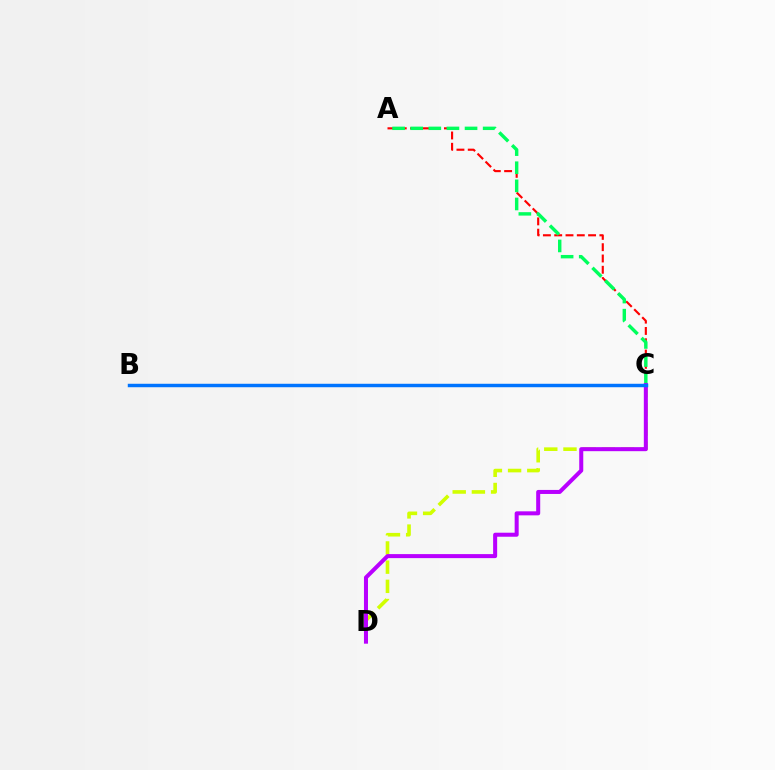{('A', 'C'): [{'color': '#ff0000', 'line_style': 'dashed', 'thickness': 1.53}, {'color': '#00ff5c', 'line_style': 'dashed', 'thickness': 2.46}], ('C', 'D'): [{'color': '#d1ff00', 'line_style': 'dashed', 'thickness': 2.61}, {'color': '#b900ff', 'line_style': 'solid', 'thickness': 2.9}], ('B', 'C'): [{'color': '#0074ff', 'line_style': 'solid', 'thickness': 2.49}]}